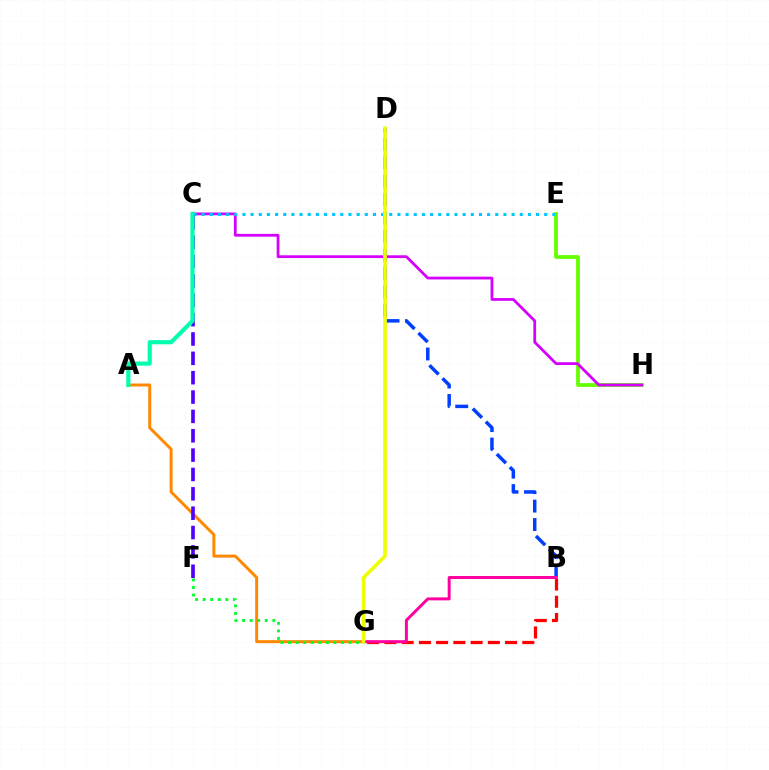{('E', 'H'): [{'color': '#66ff00', 'line_style': 'solid', 'thickness': 2.72}], ('B', 'G'): [{'color': '#ff0000', 'line_style': 'dashed', 'thickness': 2.34}, {'color': '#ff00a0', 'line_style': 'solid', 'thickness': 2.13}], ('B', 'D'): [{'color': '#003fff', 'line_style': 'dashed', 'thickness': 2.51}], ('A', 'G'): [{'color': '#ff8800', 'line_style': 'solid', 'thickness': 2.14}], ('F', 'G'): [{'color': '#00ff27', 'line_style': 'dotted', 'thickness': 2.05}], ('C', 'F'): [{'color': '#4f00ff', 'line_style': 'dashed', 'thickness': 2.63}], ('C', 'H'): [{'color': '#d600ff', 'line_style': 'solid', 'thickness': 2.0}], ('A', 'C'): [{'color': '#00ffaf', 'line_style': 'solid', 'thickness': 2.99}], ('C', 'E'): [{'color': '#00c7ff', 'line_style': 'dotted', 'thickness': 2.22}], ('D', 'G'): [{'color': '#eeff00', 'line_style': 'solid', 'thickness': 2.59}]}